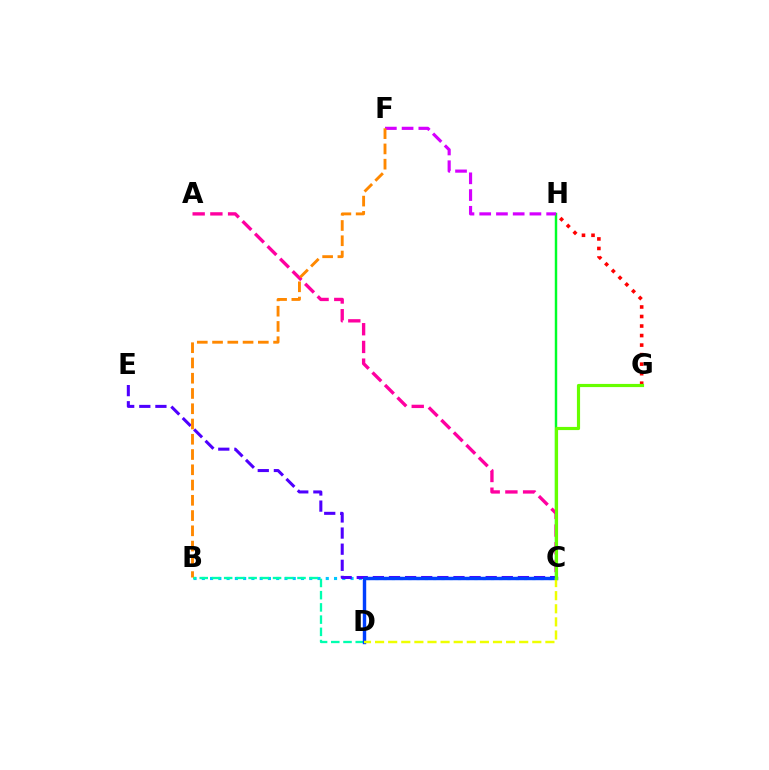{('G', 'H'): [{'color': '#ff0000', 'line_style': 'dotted', 'thickness': 2.59}], ('B', 'C'): [{'color': '#00c7ff', 'line_style': 'dotted', 'thickness': 2.25}], ('C', 'E'): [{'color': '#4f00ff', 'line_style': 'dashed', 'thickness': 2.19}], ('B', 'D'): [{'color': '#00ffaf', 'line_style': 'dashed', 'thickness': 1.66}], ('C', 'H'): [{'color': '#00ff27', 'line_style': 'solid', 'thickness': 1.76}], ('C', 'D'): [{'color': '#003fff', 'line_style': 'solid', 'thickness': 2.47}, {'color': '#eeff00', 'line_style': 'dashed', 'thickness': 1.78}], ('F', 'H'): [{'color': '#d600ff', 'line_style': 'dashed', 'thickness': 2.27}], ('A', 'C'): [{'color': '#ff00a0', 'line_style': 'dashed', 'thickness': 2.41}], ('C', 'G'): [{'color': '#66ff00', 'line_style': 'solid', 'thickness': 2.28}], ('B', 'F'): [{'color': '#ff8800', 'line_style': 'dashed', 'thickness': 2.07}]}